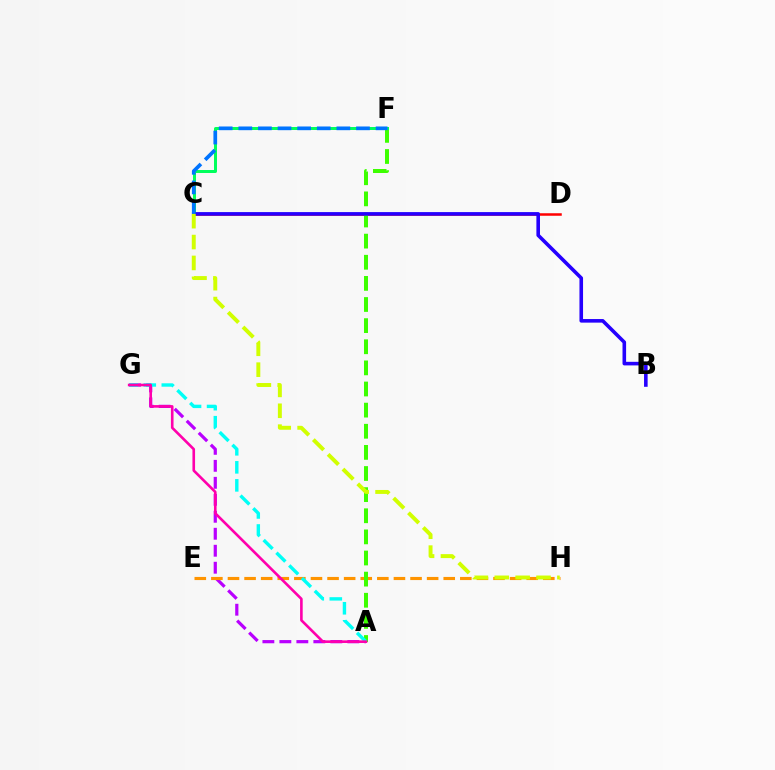{('A', 'G'): [{'color': '#b900ff', 'line_style': 'dashed', 'thickness': 2.31}, {'color': '#00fff6', 'line_style': 'dashed', 'thickness': 2.45}, {'color': '#ff00ac', 'line_style': 'solid', 'thickness': 1.88}], ('E', 'H'): [{'color': '#ff9400', 'line_style': 'dashed', 'thickness': 2.25}], ('C', 'D'): [{'color': '#ff0000', 'line_style': 'solid', 'thickness': 1.81}], ('A', 'F'): [{'color': '#3dff00', 'line_style': 'dashed', 'thickness': 2.87}], ('C', 'F'): [{'color': '#00ff5c', 'line_style': 'solid', 'thickness': 2.15}, {'color': '#0074ff', 'line_style': 'dashed', 'thickness': 2.66}], ('B', 'C'): [{'color': '#2500ff', 'line_style': 'solid', 'thickness': 2.59}], ('C', 'H'): [{'color': '#d1ff00', 'line_style': 'dashed', 'thickness': 2.84}]}